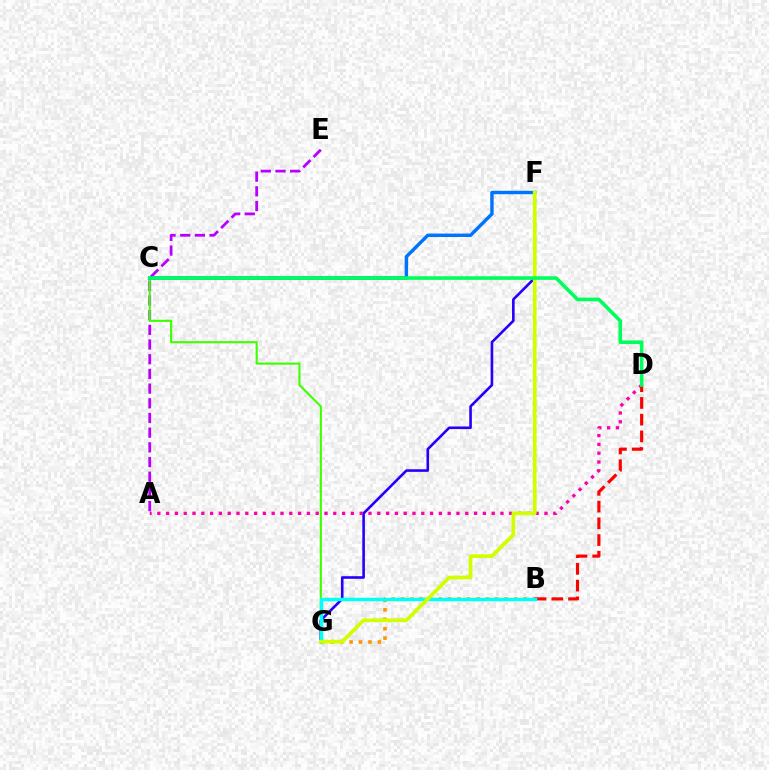{('A', 'E'): [{'color': '#b900ff', 'line_style': 'dashed', 'thickness': 2.0}], ('C', 'G'): [{'color': '#3dff00', 'line_style': 'solid', 'thickness': 1.52}], ('B', 'G'): [{'color': '#ff9400', 'line_style': 'dotted', 'thickness': 2.56}, {'color': '#00fff6', 'line_style': 'solid', 'thickness': 2.48}], ('F', 'G'): [{'color': '#2500ff', 'line_style': 'solid', 'thickness': 1.88}, {'color': '#d1ff00', 'line_style': 'solid', 'thickness': 2.68}], ('A', 'D'): [{'color': '#ff00ac', 'line_style': 'dotted', 'thickness': 2.39}], ('B', 'D'): [{'color': '#ff0000', 'line_style': 'dashed', 'thickness': 2.27}], ('C', 'F'): [{'color': '#0074ff', 'line_style': 'solid', 'thickness': 2.47}], ('C', 'D'): [{'color': '#00ff5c', 'line_style': 'solid', 'thickness': 2.6}]}